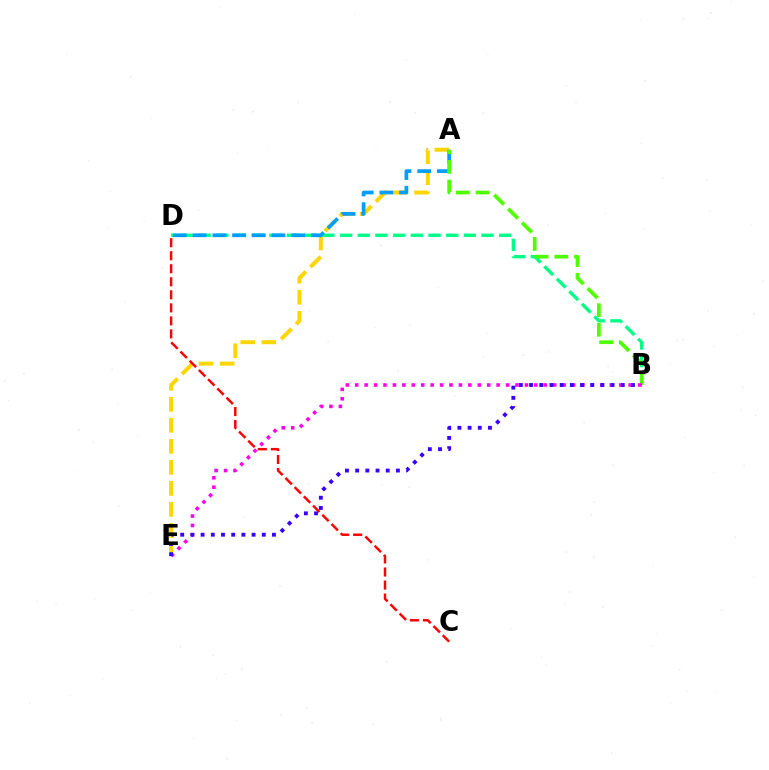{('A', 'E'): [{'color': '#ffd500', 'line_style': 'dashed', 'thickness': 2.86}], ('B', 'D'): [{'color': '#00ff86', 'line_style': 'dashed', 'thickness': 2.4}], ('A', 'D'): [{'color': '#009eff', 'line_style': 'dashed', 'thickness': 2.68}], ('A', 'B'): [{'color': '#4fff00', 'line_style': 'dashed', 'thickness': 2.67}], ('C', 'D'): [{'color': '#ff0000', 'line_style': 'dashed', 'thickness': 1.77}], ('B', 'E'): [{'color': '#ff00ed', 'line_style': 'dotted', 'thickness': 2.56}, {'color': '#3700ff', 'line_style': 'dotted', 'thickness': 2.77}]}